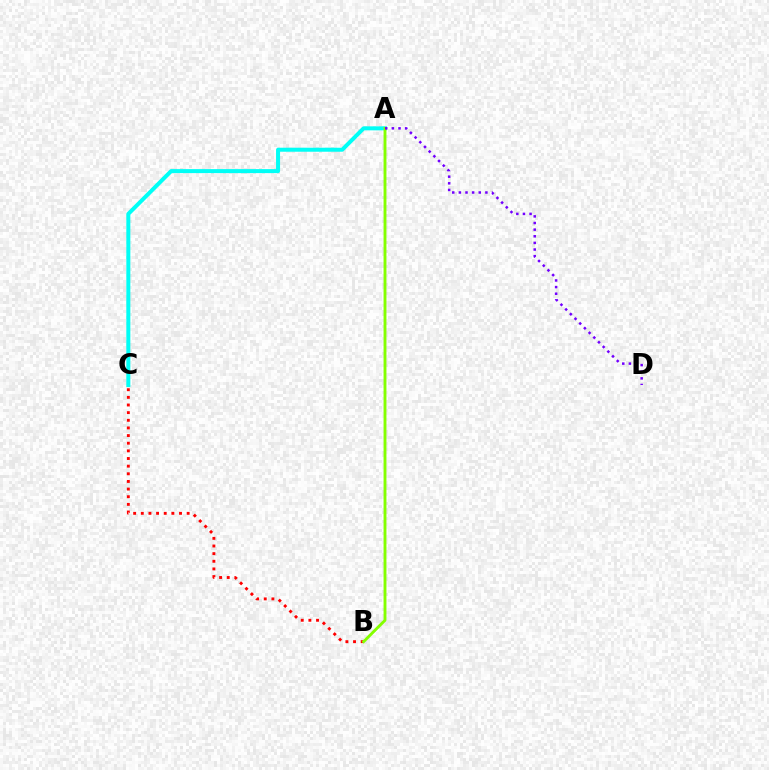{('A', 'C'): [{'color': '#00fff6', 'line_style': 'solid', 'thickness': 2.89}], ('B', 'C'): [{'color': '#ff0000', 'line_style': 'dotted', 'thickness': 2.08}], ('A', 'B'): [{'color': '#84ff00', 'line_style': 'solid', 'thickness': 2.08}], ('A', 'D'): [{'color': '#7200ff', 'line_style': 'dotted', 'thickness': 1.8}]}